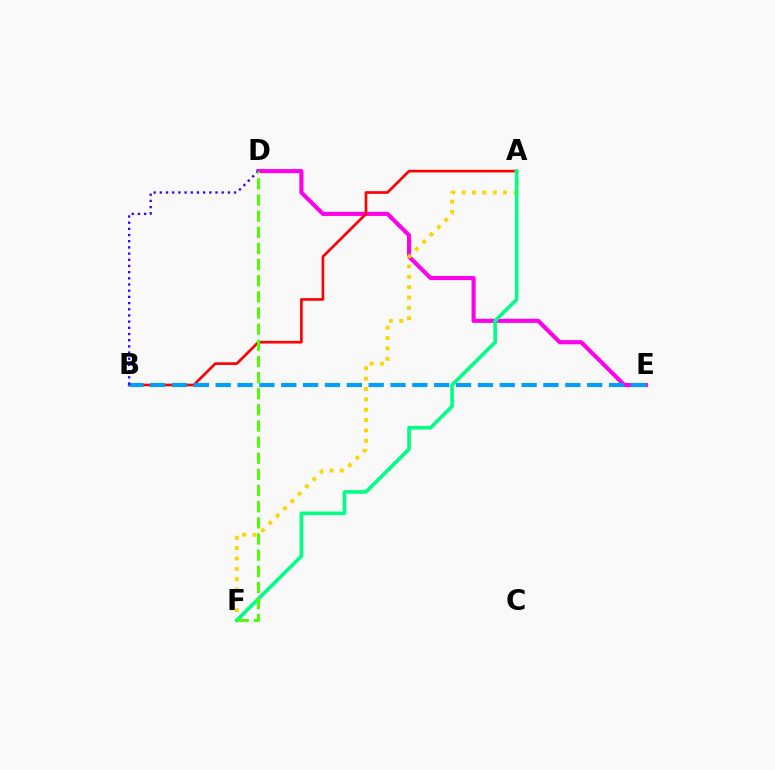{('D', 'E'): [{'color': '#ff00ed', 'line_style': 'solid', 'thickness': 2.96}], ('A', 'B'): [{'color': '#ff0000', 'line_style': 'solid', 'thickness': 1.92}], ('A', 'F'): [{'color': '#ffd500', 'line_style': 'dotted', 'thickness': 2.81}, {'color': '#00ff86', 'line_style': 'solid', 'thickness': 2.6}], ('B', 'E'): [{'color': '#009eff', 'line_style': 'dashed', 'thickness': 2.97}], ('B', 'D'): [{'color': '#3700ff', 'line_style': 'dotted', 'thickness': 1.68}], ('D', 'F'): [{'color': '#4fff00', 'line_style': 'dashed', 'thickness': 2.19}]}